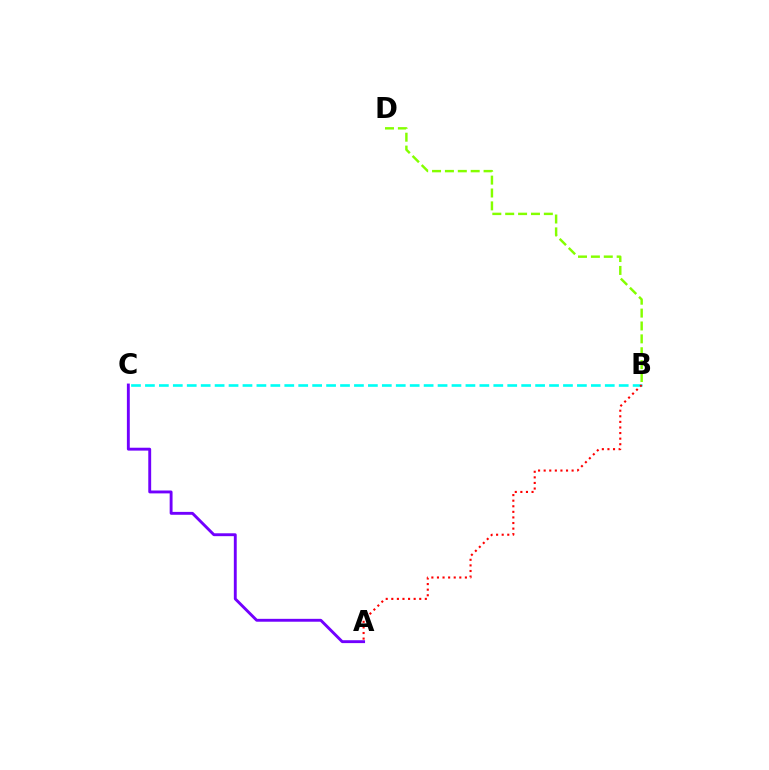{('B', 'C'): [{'color': '#00fff6', 'line_style': 'dashed', 'thickness': 1.89}], ('B', 'D'): [{'color': '#84ff00', 'line_style': 'dashed', 'thickness': 1.75}], ('A', 'C'): [{'color': '#7200ff', 'line_style': 'solid', 'thickness': 2.08}], ('A', 'B'): [{'color': '#ff0000', 'line_style': 'dotted', 'thickness': 1.52}]}